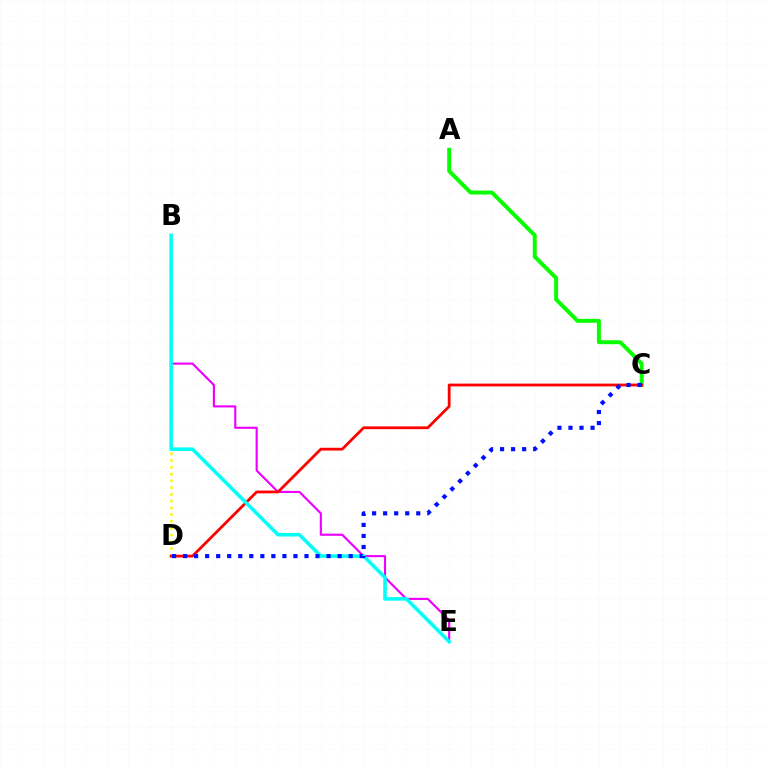{('A', 'C'): [{'color': '#08ff00', 'line_style': 'solid', 'thickness': 2.85}], ('B', 'E'): [{'color': '#ee00ff', 'line_style': 'solid', 'thickness': 1.54}, {'color': '#00fff6', 'line_style': 'solid', 'thickness': 2.55}], ('B', 'D'): [{'color': '#fcf500', 'line_style': 'dotted', 'thickness': 1.84}], ('C', 'D'): [{'color': '#ff0000', 'line_style': 'solid', 'thickness': 2.0}, {'color': '#0010ff', 'line_style': 'dotted', 'thickness': 3.0}]}